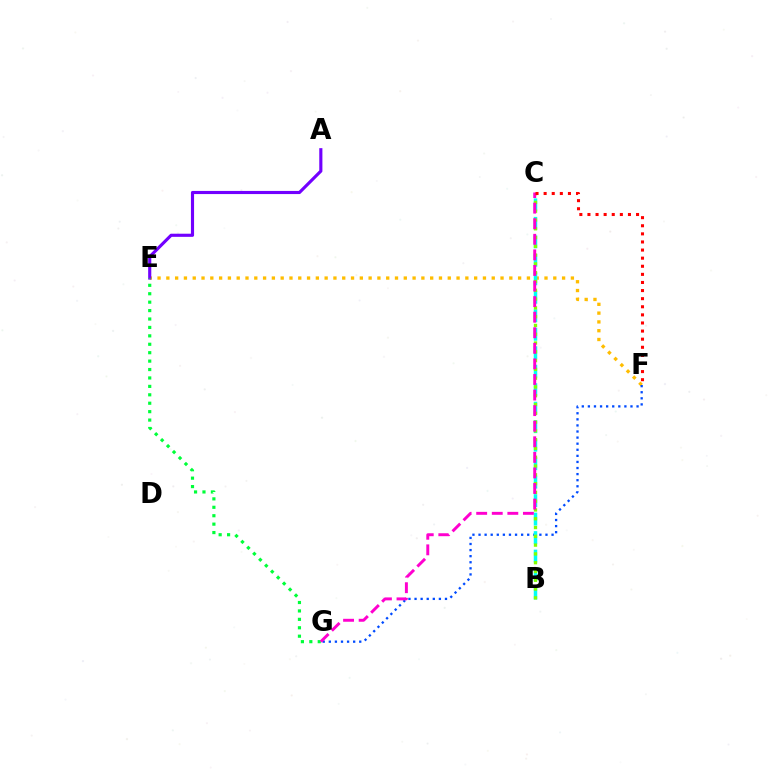{('E', 'F'): [{'color': '#ffbd00', 'line_style': 'dotted', 'thickness': 2.39}], ('F', 'G'): [{'color': '#004bff', 'line_style': 'dotted', 'thickness': 1.65}], ('A', 'E'): [{'color': '#7200ff', 'line_style': 'solid', 'thickness': 2.26}], ('B', 'C'): [{'color': '#00fff6', 'line_style': 'dashed', 'thickness': 2.51}, {'color': '#84ff00', 'line_style': 'dotted', 'thickness': 2.39}], ('E', 'G'): [{'color': '#00ff39', 'line_style': 'dotted', 'thickness': 2.29}], ('C', 'G'): [{'color': '#ff00cf', 'line_style': 'dashed', 'thickness': 2.12}], ('C', 'F'): [{'color': '#ff0000', 'line_style': 'dotted', 'thickness': 2.2}]}